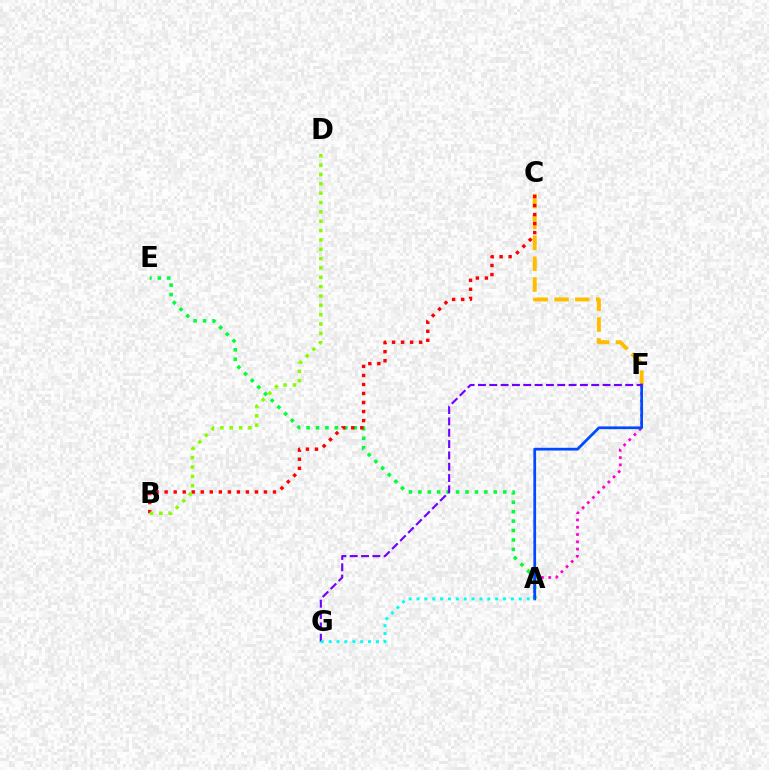{('A', 'F'): [{'color': '#ff00cf', 'line_style': 'dotted', 'thickness': 1.98}, {'color': '#004bff', 'line_style': 'solid', 'thickness': 1.97}], ('C', 'F'): [{'color': '#ffbd00', 'line_style': 'dashed', 'thickness': 2.83}], ('A', 'E'): [{'color': '#00ff39', 'line_style': 'dotted', 'thickness': 2.56}], ('B', 'C'): [{'color': '#ff0000', 'line_style': 'dotted', 'thickness': 2.45}], ('F', 'G'): [{'color': '#7200ff', 'line_style': 'dashed', 'thickness': 1.54}], ('A', 'G'): [{'color': '#00fff6', 'line_style': 'dotted', 'thickness': 2.14}], ('B', 'D'): [{'color': '#84ff00', 'line_style': 'dotted', 'thickness': 2.54}]}